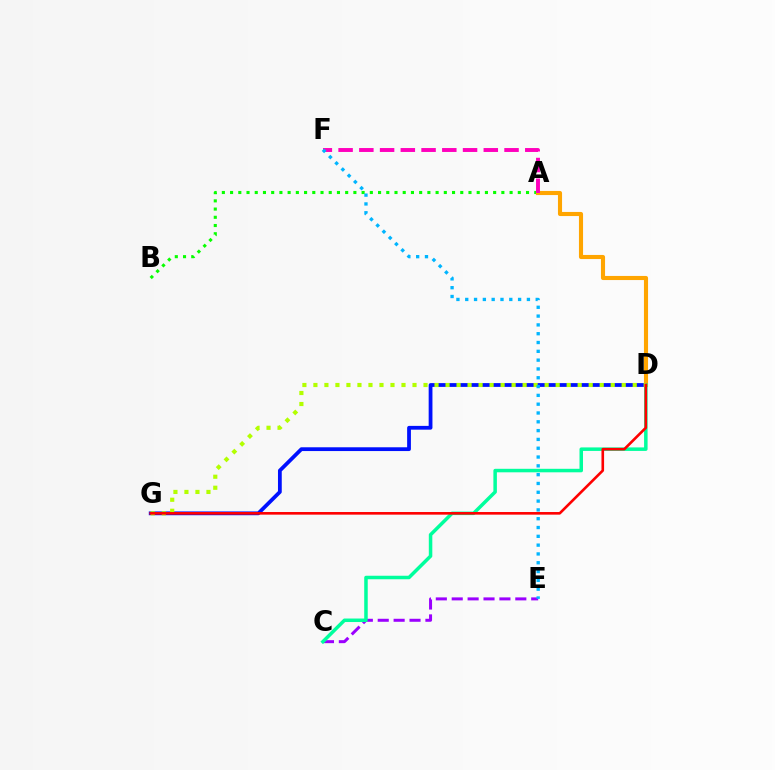{('C', 'E'): [{'color': '#9b00ff', 'line_style': 'dashed', 'thickness': 2.16}], ('D', 'G'): [{'color': '#0010ff', 'line_style': 'solid', 'thickness': 2.72}, {'color': '#b3ff00', 'line_style': 'dotted', 'thickness': 2.99}, {'color': '#ff0000', 'line_style': 'solid', 'thickness': 1.89}], ('A', 'B'): [{'color': '#08ff00', 'line_style': 'dotted', 'thickness': 2.23}], ('A', 'D'): [{'color': '#ffa500', 'line_style': 'solid', 'thickness': 2.96}], ('A', 'F'): [{'color': '#ff00bd', 'line_style': 'dashed', 'thickness': 2.82}], ('C', 'D'): [{'color': '#00ff9d', 'line_style': 'solid', 'thickness': 2.52}], ('E', 'F'): [{'color': '#00b5ff', 'line_style': 'dotted', 'thickness': 2.39}]}